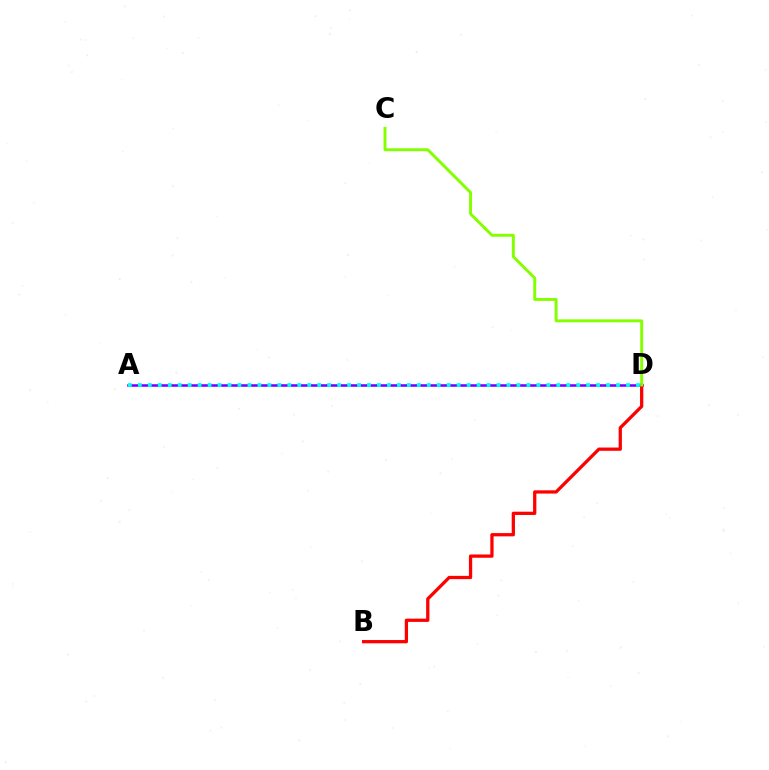{('A', 'D'): [{'color': '#7200ff', 'line_style': 'solid', 'thickness': 1.83}, {'color': '#00fff6', 'line_style': 'dotted', 'thickness': 2.71}], ('B', 'D'): [{'color': '#ff0000', 'line_style': 'solid', 'thickness': 2.35}], ('C', 'D'): [{'color': '#84ff00', 'line_style': 'solid', 'thickness': 2.11}]}